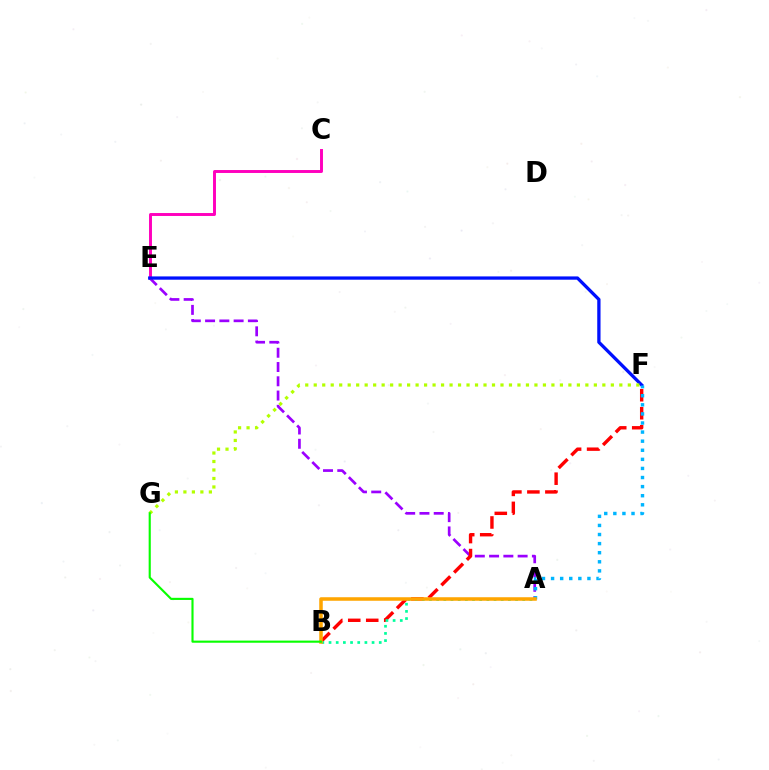{('A', 'E'): [{'color': '#9b00ff', 'line_style': 'dashed', 'thickness': 1.94}], ('C', 'E'): [{'color': '#ff00bd', 'line_style': 'solid', 'thickness': 2.11}], ('B', 'F'): [{'color': '#ff0000', 'line_style': 'dashed', 'thickness': 2.44}], ('E', 'F'): [{'color': '#0010ff', 'line_style': 'solid', 'thickness': 2.36}], ('A', 'F'): [{'color': '#00b5ff', 'line_style': 'dotted', 'thickness': 2.47}], ('A', 'B'): [{'color': '#00ff9d', 'line_style': 'dotted', 'thickness': 1.95}, {'color': '#ffa500', 'line_style': 'solid', 'thickness': 2.54}], ('F', 'G'): [{'color': '#b3ff00', 'line_style': 'dotted', 'thickness': 2.31}], ('B', 'G'): [{'color': '#08ff00', 'line_style': 'solid', 'thickness': 1.54}]}